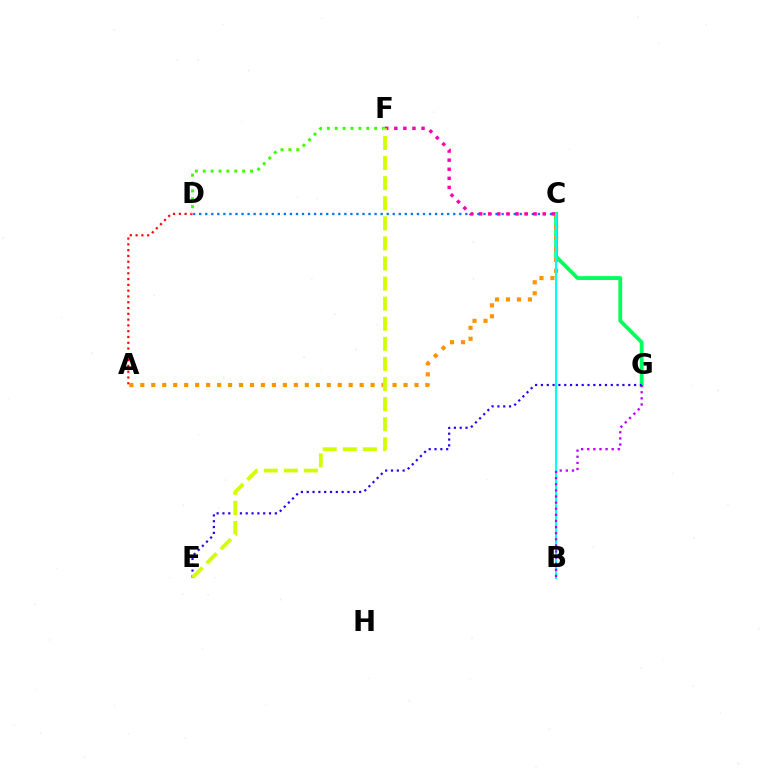{('A', 'D'): [{'color': '#ff0000', 'line_style': 'dotted', 'thickness': 1.57}], ('C', 'G'): [{'color': '#00ff5c', 'line_style': 'solid', 'thickness': 2.75}], ('C', 'D'): [{'color': '#0074ff', 'line_style': 'dotted', 'thickness': 1.64}], ('A', 'C'): [{'color': '#ff9400', 'line_style': 'dotted', 'thickness': 2.98}], ('B', 'C'): [{'color': '#00fff6', 'line_style': 'solid', 'thickness': 1.53}], ('D', 'F'): [{'color': '#3dff00', 'line_style': 'dotted', 'thickness': 2.14}], ('C', 'F'): [{'color': '#ff00ac', 'line_style': 'dotted', 'thickness': 2.47}], ('B', 'G'): [{'color': '#b900ff', 'line_style': 'dotted', 'thickness': 1.66}], ('E', 'G'): [{'color': '#2500ff', 'line_style': 'dotted', 'thickness': 1.58}], ('E', 'F'): [{'color': '#d1ff00', 'line_style': 'dashed', 'thickness': 2.73}]}